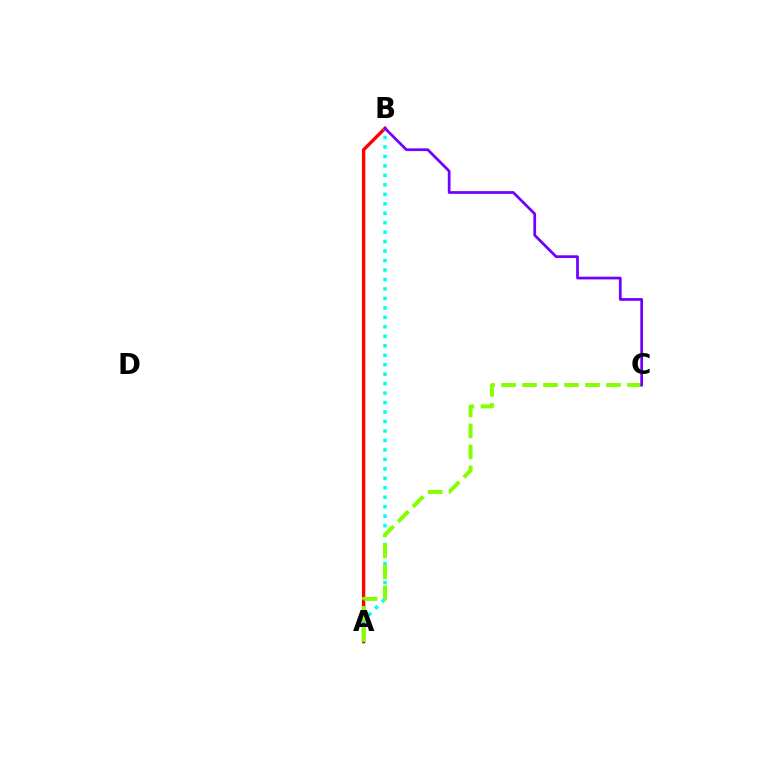{('A', 'B'): [{'color': '#ff0000', 'line_style': 'solid', 'thickness': 2.42}, {'color': '#00fff6', 'line_style': 'dotted', 'thickness': 2.57}], ('A', 'C'): [{'color': '#84ff00', 'line_style': 'dashed', 'thickness': 2.85}], ('B', 'C'): [{'color': '#7200ff', 'line_style': 'solid', 'thickness': 1.97}]}